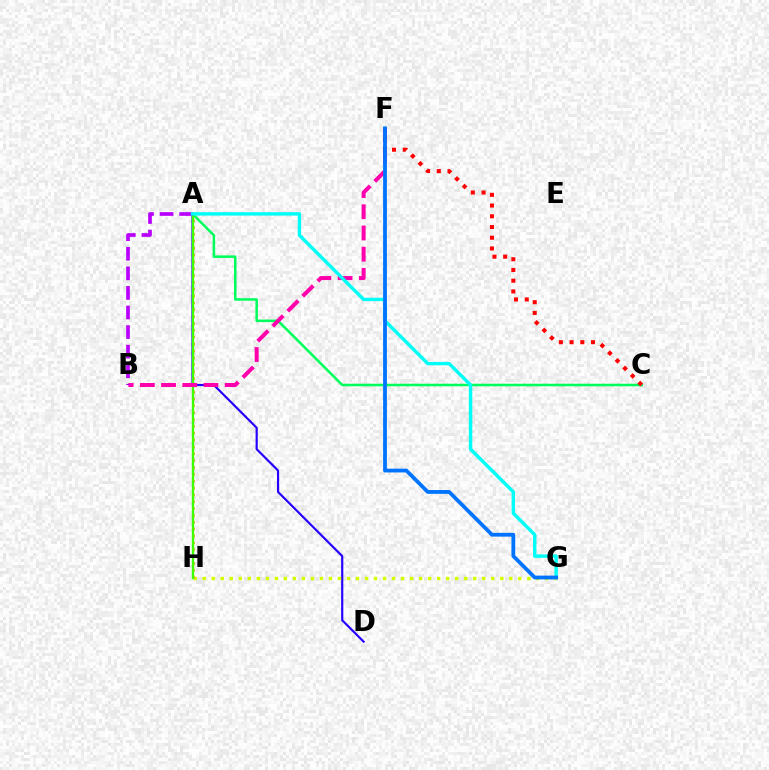{('A', 'D'): [{'color': '#2500ff', 'line_style': 'solid', 'thickness': 1.56}], ('G', 'H'): [{'color': '#d1ff00', 'line_style': 'dotted', 'thickness': 2.45}], ('A', 'C'): [{'color': '#00ff5c', 'line_style': 'solid', 'thickness': 1.83}], ('A', 'H'): [{'color': '#ff9400', 'line_style': 'dotted', 'thickness': 1.86}, {'color': '#3dff00', 'line_style': 'solid', 'thickness': 1.7}], ('B', 'F'): [{'color': '#ff00ac', 'line_style': 'dashed', 'thickness': 2.88}], ('C', 'F'): [{'color': '#ff0000', 'line_style': 'dotted', 'thickness': 2.91}], ('A', 'B'): [{'color': '#b900ff', 'line_style': 'dashed', 'thickness': 2.66}], ('A', 'G'): [{'color': '#00fff6', 'line_style': 'solid', 'thickness': 2.46}], ('F', 'G'): [{'color': '#0074ff', 'line_style': 'solid', 'thickness': 2.73}]}